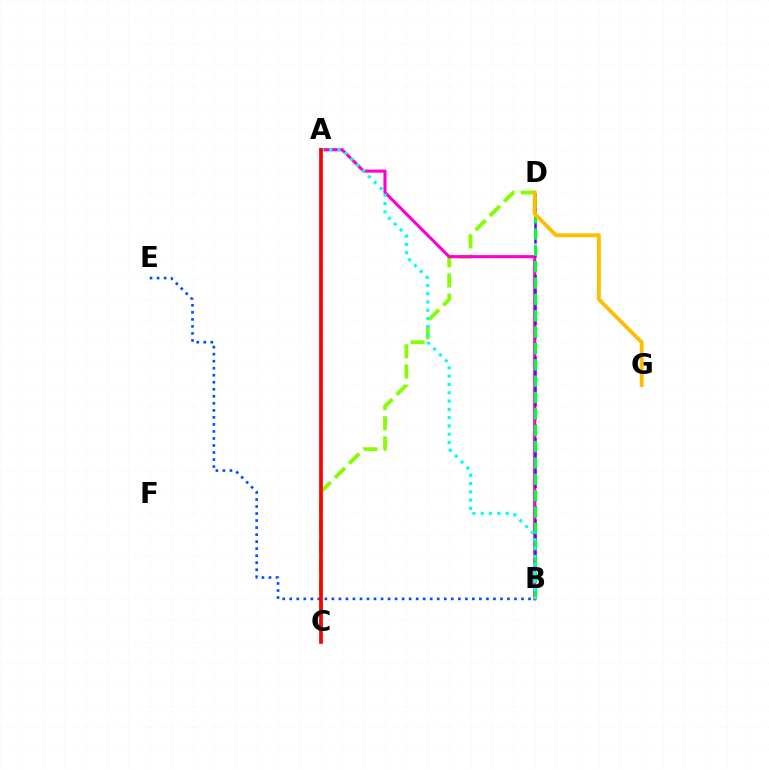{('C', 'D'): [{'color': '#84ff00', 'line_style': 'dashed', 'thickness': 2.75}], ('A', 'B'): [{'color': '#ff00cf', 'line_style': 'solid', 'thickness': 2.24}, {'color': '#00fff6', 'line_style': 'dotted', 'thickness': 2.26}], ('B', 'D'): [{'color': '#7200ff', 'line_style': 'dashed', 'thickness': 1.84}, {'color': '#00ff39', 'line_style': 'dashed', 'thickness': 2.22}], ('B', 'E'): [{'color': '#004bff', 'line_style': 'dotted', 'thickness': 1.91}], ('A', 'C'): [{'color': '#ff0000', 'line_style': 'solid', 'thickness': 2.67}], ('D', 'G'): [{'color': '#ffbd00', 'line_style': 'solid', 'thickness': 2.78}]}